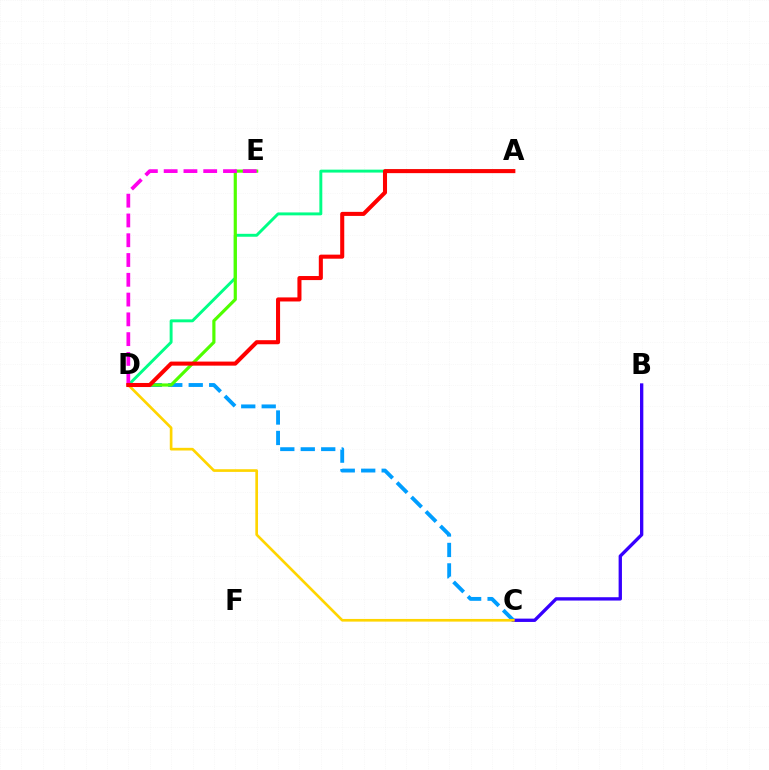{('B', 'C'): [{'color': '#3700ff', 'line_style': 'solid', 'thickness': 2.4}], ('A', 'D'): [{'color': '#00ff86', 'line_style': 'solid', 'thickness': 2.11}, {'color': '#ff0000', 'line_style': 'solid', 'thickness': 2.92}], ('C', 'D'): [{'color': '#009eff', 'line_style': 'dashed', 'thickness': 2.78}, {'color': '#ffd500', 'line_style': 'solid', 'thickness': 1.92}], ('D', 'E'): [{'color': '#4fff00', 'line_style': 'solid', 'thickness': 2.28}, {'color': '#ff00ed', 'line_style': 'dashed', 'thickness': 2.69}]}